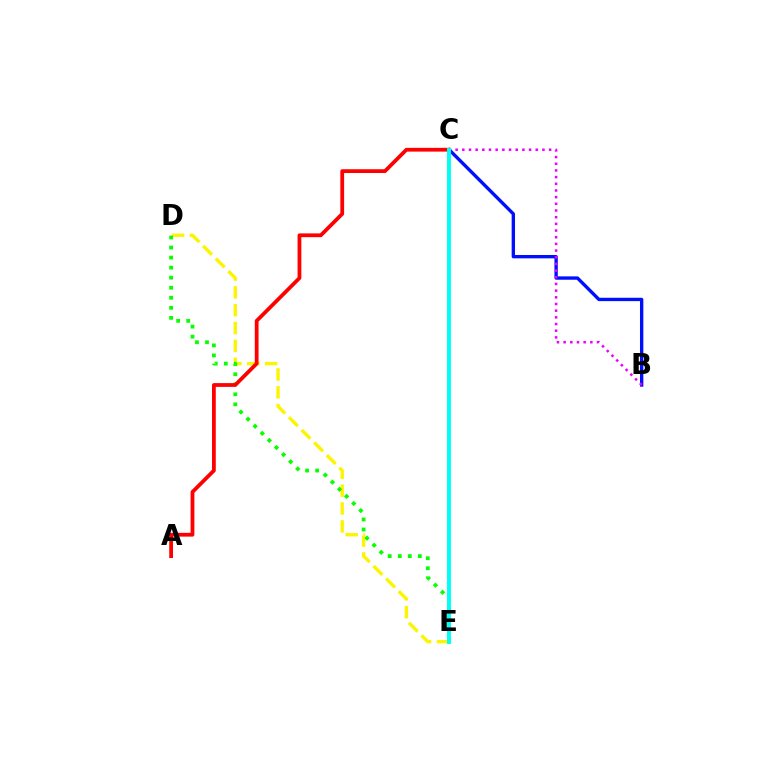{('D', 'E'): [{'color': '#fcf500', 'line_style': 'dashed', 'thickness': 2.42}, {'color': '#08ff00', 'line_style': 'dotted', 'thickness': 2.73}], ('B', 'C'): [{'color': '#0010ff', 'line_style': 'solid', 'thickness': 2.42}, {'color': '#ee00ff', 'line_style': 'dotted', 'thickness': 1.81}], ('A', 'C'): [{'color': '#ff0000', 'line_style': 'solid', 'thickness': 2.72}], ('C', 'E'): [{'color': '#00fff6', 'line_style': 'solid', 'thickness': 2.82}]}